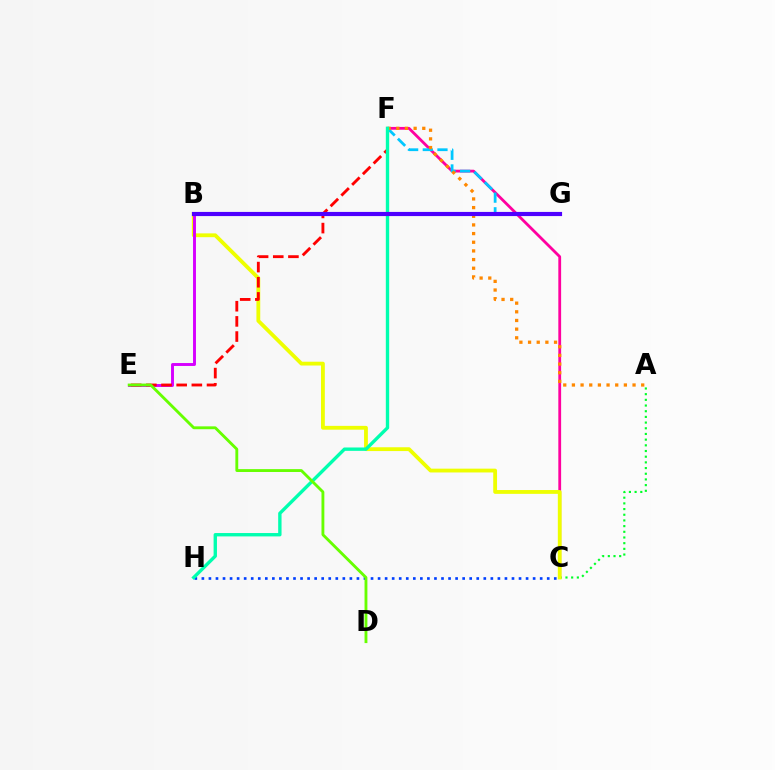{('C', 'F'): [{'color': '#ff00a0', 'line_style': 'solid', 'thickness': 2.01}], ('F', 'G'): [{'color': '#00c7ff', 'line_style': 'dashed', 'thickness': 1.99}], ('A', 'F'): [{'color': '#ff8800', 'line_style': 'dotted', 'thickness': 2.35}], ('A', 'C'): [{'color': '#00ff27', 'line_style': 'dotted', 'thickness': 1.54}], ('B', 'C'): [{'color': '#eeff00', 'line_style': 'solid', 'thickness': 2.74}], ('B', 'E'): [{'color': '#d600ff', 'line_style': 'solid', 'thickness': 2.1}], ('C', 'H'): [{'color': '#003fff', 'line_style': 'dotted', 'thickness': 1.91}], ('E', 'F'): [{'color': '#ff0000', 'line_style': 'dashed', 'thickness': 2.06}], ('F', 'H'): [{'color': '#00ffaf', 'line_style': 'solid', 'thickness': 2.42}], ('D', 'E'): [{'color': '#66ff00', 'line_style': 'solid', 'thickness': 2.06}], ('B', 'G'): [{'color': '#4f00ff', 'line_style': 'solid', 'thickness': 2.99}]}